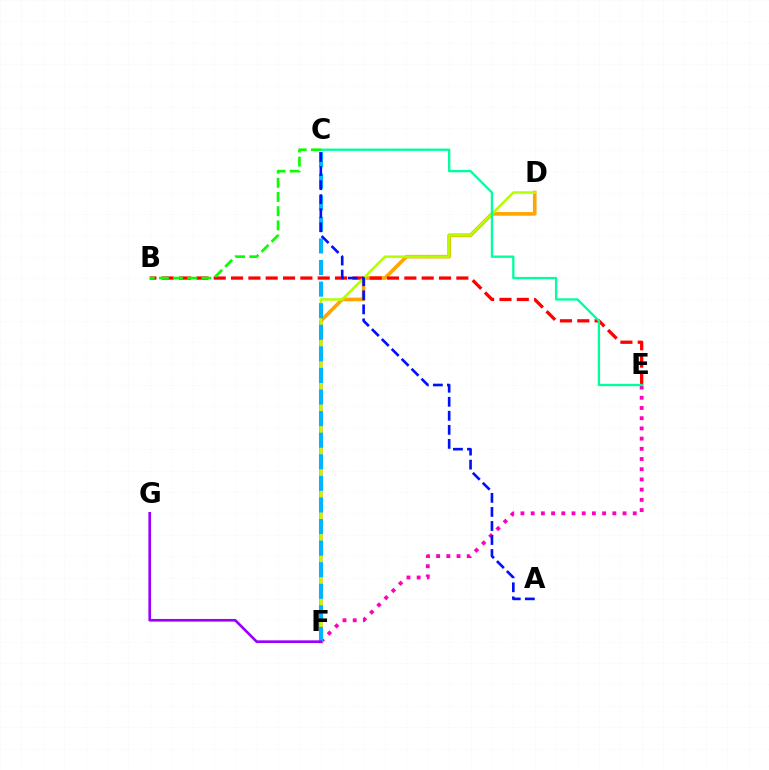{('D', 'F'): [{'color': '#ffa500', 'line_style': 'solid', 'thickness': 2.61}, {'color': '#b3ff00', 'line_style': 'solid', 'thickness': 1.8}], ('E', 'F'): [{'color': '#ff00bd', 'line_style': 'dotted', 'thickness': 2.77}], ('B', 'E'): [{'color': '#ff0000', 'line_style': 'dashed', 'thickness': 2.35}], ('C', 'F'): [{'color': '#00b5ff', 'line_style': 'dashed', 'thickness': 2.93}], ('C', 'E'): [{'color': '#00ff9d', 'line_style': 'solid', 'thickness': 1.68}], ('F', 'G'): [{'color': '#9b00ff', 'line_style': 'solid', 'thickness': 1.91}], ('B', 'C'): [{'color': '#08ff00', 'line_style': 'dashed', 'thickness': 1.93}], ('A', 'C'): [{'color': '#0010ff', 'line_style': 'dashed', 'thickness': 1.91}]}